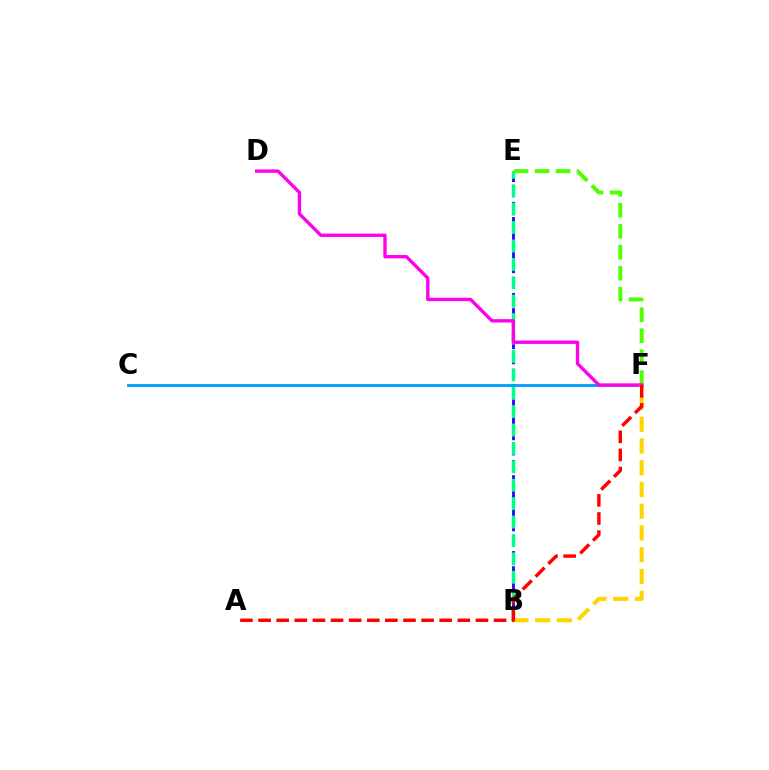{('B', 'E'): [{'color': '#3700ff', 'line_style': 'dashed', 'thickness': 2.06}, {'color': '#00ff86', 'line_style': 'dashed', 'thickness': 2.5}], ('C', 'F'): [{'color': '#009eff', 'line_style': 'solid', 'thickness': 2.04}], ('E', 'F'): [{'color': '#4fff00', 'line_style': 'dashed', 'thickness': 2.85}], ('D', 'F'): [{'color': '#ff00ed', 'line_style': 'solid', 'thickness': 2.42}], ('B', 'F'): [{'color': '#ffd500', 'line_style': 'dashed', 'thickness': 2.95}], ('A', 'F'): [{'color': '#ff0000', 'line_style': 'dashed', 'thickness': 2.46}]}